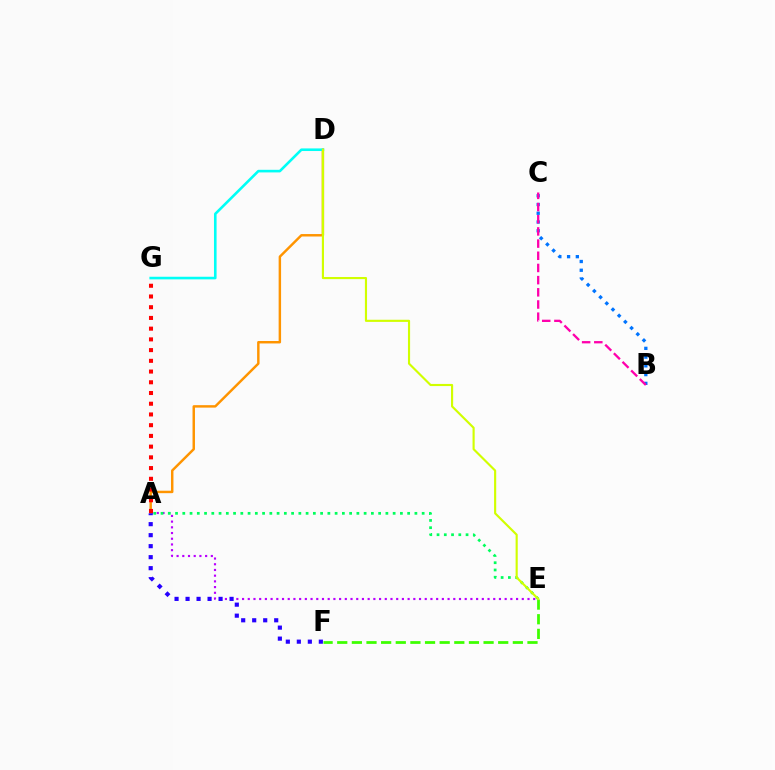{('A', 'E'): [{'color': '#b900ff', 'line_style': 'dotted', 'thickness': 1.55}, {'color': '#00ff5c', 'line_style': 'dotted', 'thickness': 1.97}], ('B', 'C'): [{'color': '#0074ff', 'line_style': 'dotted', 'thickness': 2.38}, {'color': '#ff00ac', 'line_style': 'dashed', 'thickness': 1.65}], ('A', 'D'): [{'color': '#ff9400', 'line_style': 'solid', 'thickness': 1.76}], ('A', 'G'): [{'color': '#ff0000', 'line_style': 'dotted', 'thickness': 2.91}], ('D', 'G'): [{'color': '#00fff6', 'line_style': 'solid', 'thickness': 1.88}], ('E', 'F'): [{'color': '#3dff00', 'line_style': 'dashed', 'thickness': 1.99}], ('A', 'F'): [{'color': '#2500ff', 'line_style': 'dotted', 'thickness': 2.99}], ('D', 'E'): [{'color': '#d1ff00', 'line_style': 'solid', 'thickness': 1.54}]}